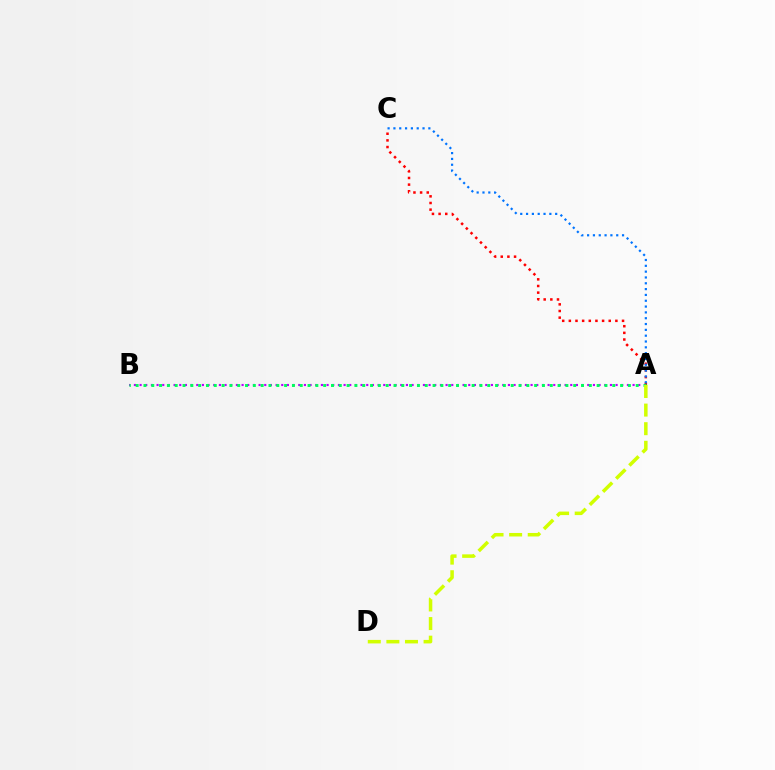{('A', 'B'): [{'color': '#b900ff', 'line_style': 'dotted', 'thickness': 1.54}, {'color': '#00ff5c', 'line_style': 'dotted', 'thickness': 2.12}], ('A', 'C'): [{'color': '#ff0000', 'line_style': 'dotted', 'thickness': 1.81}, {'color': '#0074ff', 'line_style': 'dotted', 'thickness': 1.58}], ('A', 'D'): [{'color': '#d1ff00', 'line_style': 'dashed', 'thickness': 2.53}]}